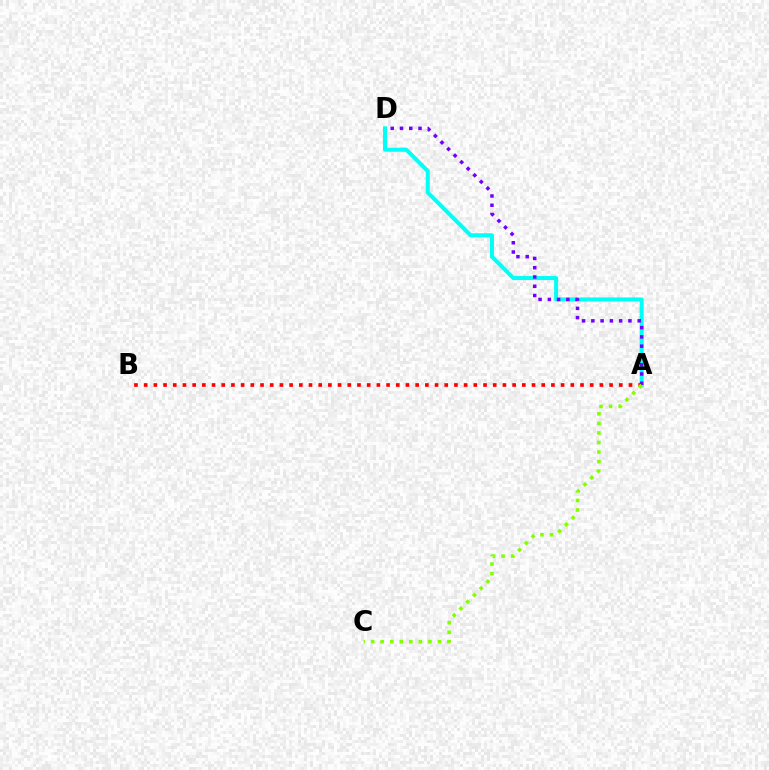{('A', 'D'): [{'color': '#00fff6', 'line_style': 'solid', 'thickness': 2.89}, {'color': '#7200ff', 'line_style': 'dotted', 'thickness': 2.52}], ('A', 'B'): [{'color': '#ff0000', 'line_style': 'dotted', 'thickness': 2.63}], ('A', 'C'): [{'color': '#84ff00', 'line_style': 'dotted', 'thickness': 2.59}]}